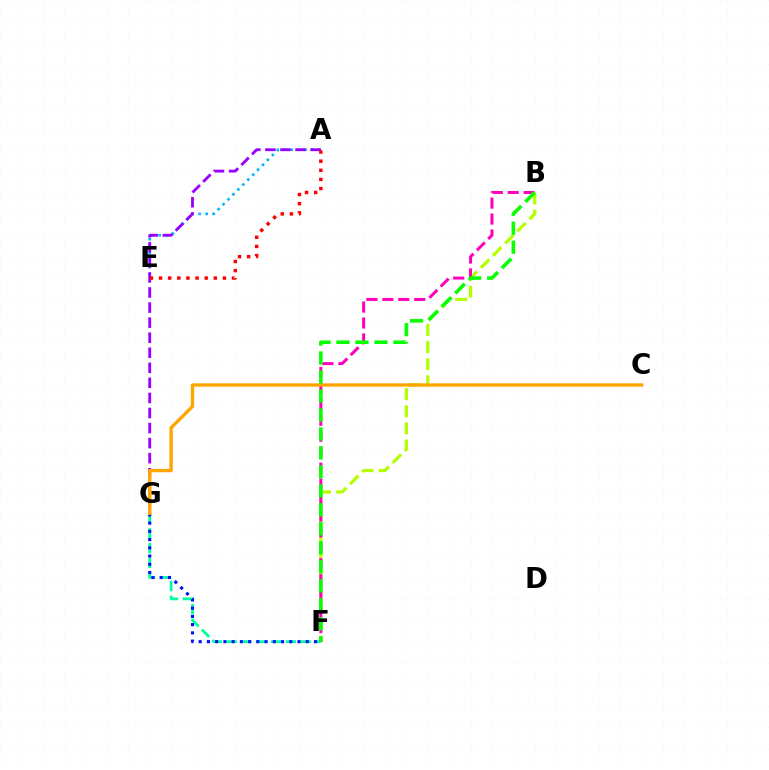{('A', 'E'): [{'color': '#00b5ff', 'line_style': 'dotted', 'thickness': 1.89}, {'color': '#ff0000', 'line_style': 'dotted', 'thickness': 2.48}], ('F', 'G'): [{'color': '#00ff9d', 'line_style': 'dashed', 'thickness': 2.01}, {'color': '#0010ff', 'line_style': 'dotted', 'thickness': 2.24}], ('B', 'F'): [{'color': '#b3ff00', 'line_style': 'dashed', 'thickness': 2.33}, {'color': '#ff00bd', 'line_style': 'dashed', 'thickness': 2.17}, {'color': '#08ff00', 'line_style': 'dashed', 'thickness': 2.58}], ('A', 'G'): [{'color': '#9b00ff', 'line_style': 'dashed', 'thickness': 2.05}], ('C', 'G'): [{'color': '#ffa500', 'line_style': 'solid', 'thickness': 2.41}]}